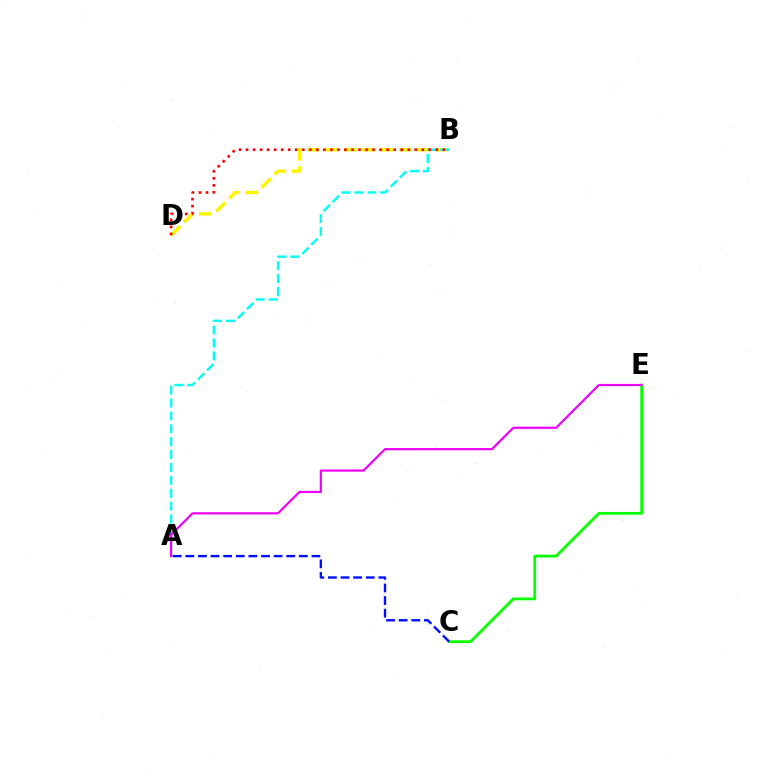{('B', 'D'): [{'color': '#fcf500', 'line_style': 'dashed', 'thickness': 2.5}, {'color': '#ff0000', 'line_style': 'dotted', 'thickness': 1.91}], ('A', 'B'): [{'color': '#00fff6', 'line_style': 'dashed', 'thickness': 1.75}], ('C', 'E'): [{'color': '#08ff00', 'line_style': 'solid', 'thickness': 2.0}], ('A', 'C'): [{'color': '#0010ff', 'line_style': 'dashed', 'thickness': 1.71}], ('A', 'E'): [{'color': '#ee00ff', 'line_style': 'solid', 'thickness': 1.58}]}